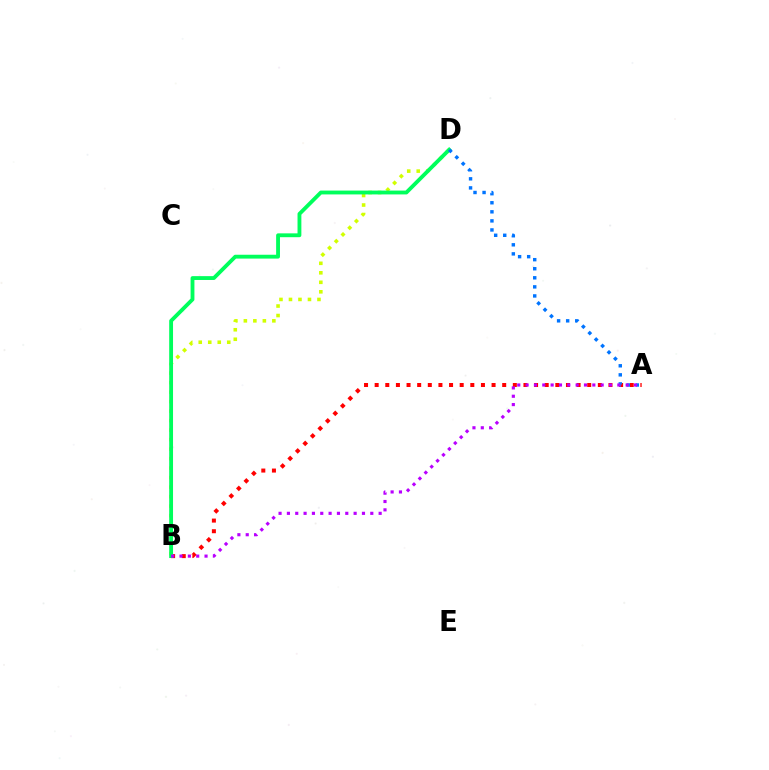{('B', 'D'): [{'color': '#d1ff00', 'line_style': 'dotted', 'thickness': 2.58}, {'color': '#00ff5c', 'line_style': 'solid', 'thickness': 2.77}], ('A', 'B'): [{'color': '#ff0000', 'line_style': 'dotted', 'thickness': 2.89}, {'color': '#b900ff', 'line_style': 'dotted', 'thickness': 2.27}], ('A', 'D'): [{'color': '#0074ff', 'line_style': 'dotted', 'thickness': 2.46}]}